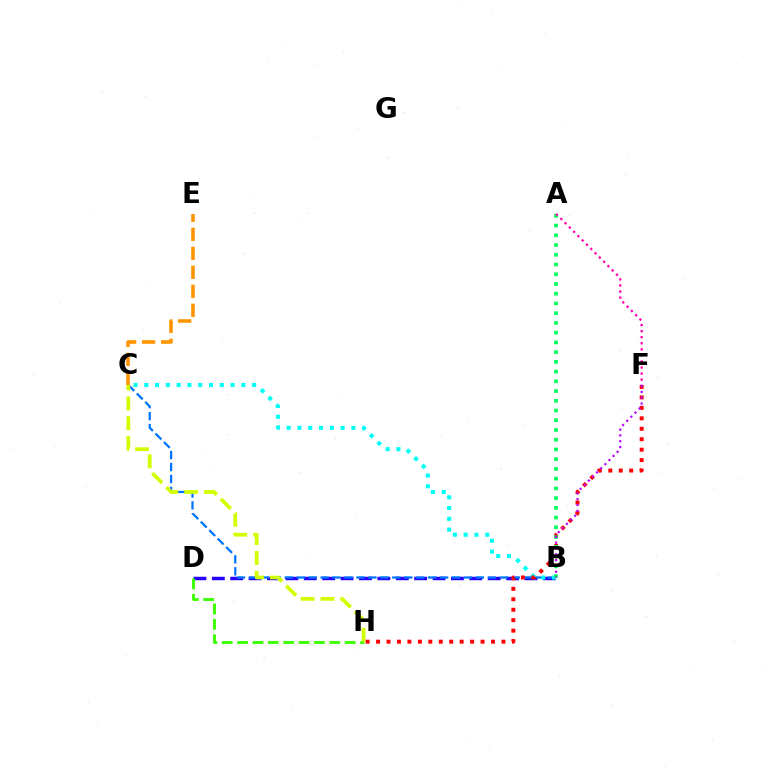{('B', 'D'): [{'color': '#2500ff', 'line_style': 'dashed', 'thickness': 2.5}], ('B', 'C'): [{'color': '#0074ff', 'line_style': 'dashed', 'thickness': 1.62}, {'color': '#00fff6', 'line_style': 'dotted', 'thickness': 2.93}], ('C', 'E'): [{'color': '#ff9400', 'line_style': 'dashed', 'thickness': 2.58}], ('D', 'H'): [{'color': '#3dff00', 'line_style': 'dashed', 'thickness': 2.09}], ('C', 'H'): [{'color': '#d1ff00', 'line_style': 'dashed', 'thickness': 2.69}], ('F', 'H'): [{'color': '#ff0000', 'line_style': 'dotted', 'thickness': 2.84}], ('A', 'B'): [{'color': '#00ff5c', 'line_style': 'dotted', 'thickness': 2.64}], ('A', 'F'): [{'color': '#ff00ac', 'line_style': 'dotted', 'thickness': 1.65}], ('B', 'F'): [{'color': '#b900ff', 'line_style': 'dotted', 'thickness': 1.58}]}